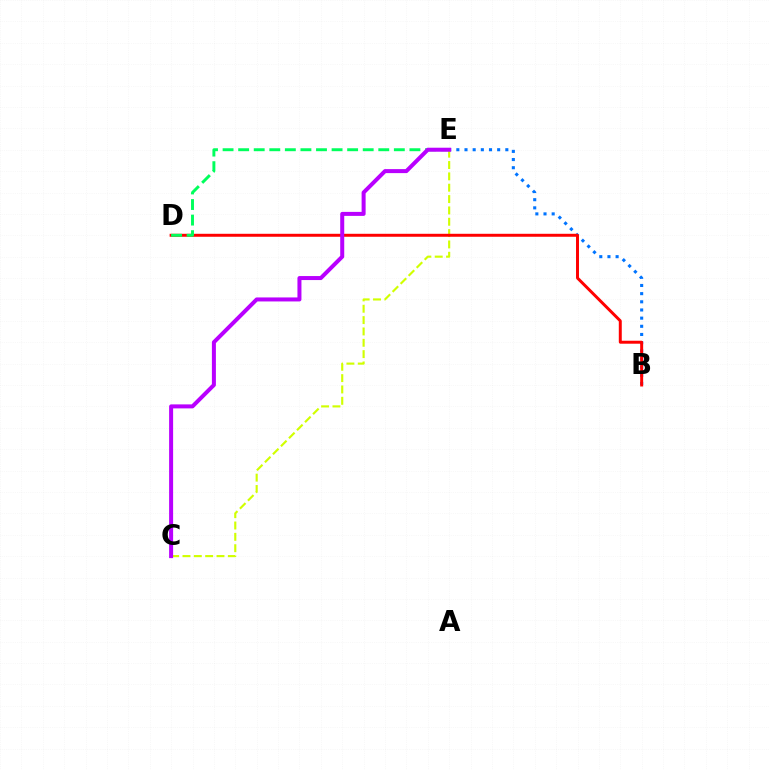{('B', 'E'): [{'color': '#0074ff', 'line_style': 'dotted', 'thickness': 2.22}], ('C', 'E'): [{'color': '#d1ff00', 'line_style': 'dashed', 'thickness': 1.54}, {'color': '#b900ff', 'line_style': 'solid', 'thickness': 2.89}], ('B', 'D'): [{'color': '#ff0000', 'line_style': 'solid', 'thickness': 2.14}], ('D', 'E'): [{'color': '#00ff5c', 'line_style': 'dashed', 'thickness': 2.12}]}